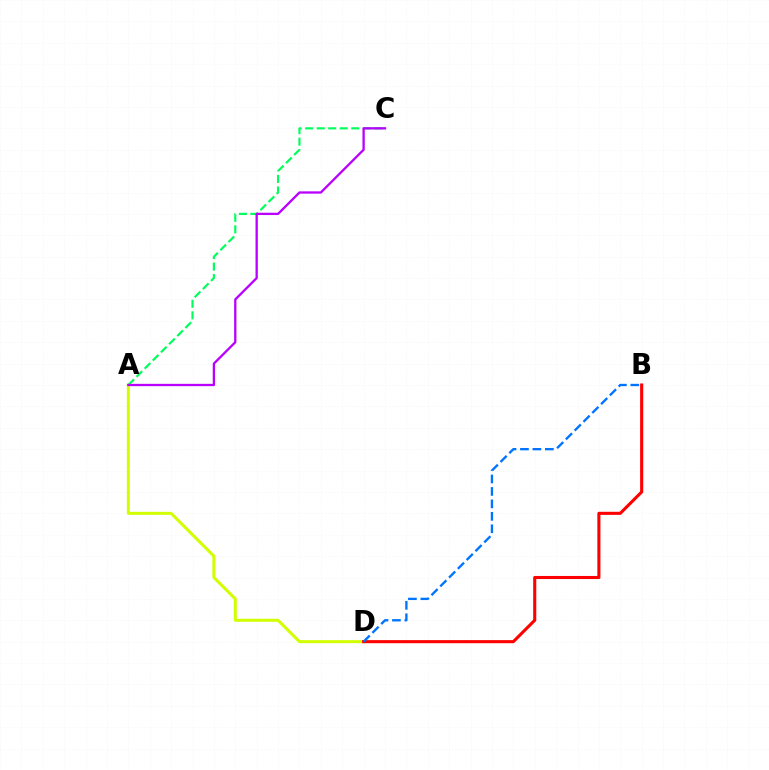{('A', 'D'): [{'color': '#d1ff00', 'line_style': 'solid', 'thickness': 2.18}], ('A', 'C'): [{'color': '#00ff5c', 'line_style': 'dashed', 'thickness': 1.57}, {'color': '#b900ff', 'line_style': 'solid', 'thickness': 1.66}], ('B', 'D'): [{'color': '#ff0000', 'line_style': 'solid', 'thickness': 2.22}, {'color': '#0074ff', 'line_style': 'dashed', 'thickness': 1.69}]}